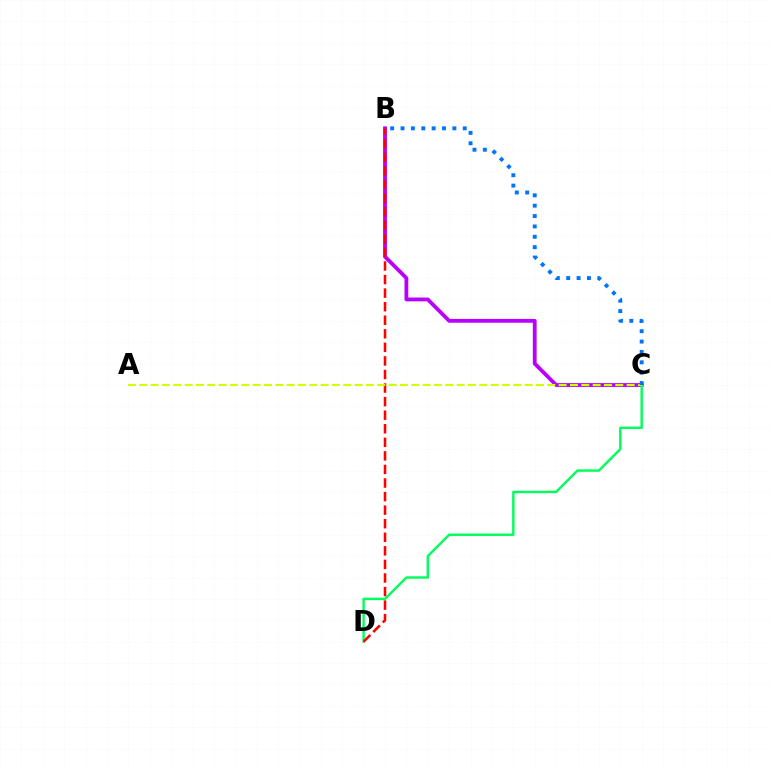{('B', 'C'): [{'color': '#b900ff', 'line_style': 'solid', 'thickness': 2.75}, {'color': '#0074ff', 'line_style': 'dotted', 'thickness': 2.82}], ('C', 'D'): [{'color': '#00ff5c', 'line_style': 'solid', 'thickness': 1.74}], ('B', 'D'): [{'color': '#ff0000', 'line_style': 'dashed', 'thickness': 1.84}], ('A', 'C'): [{'color': '#d1ff00', 'line_style': 'dashed', 'thickness': 1.54}]}